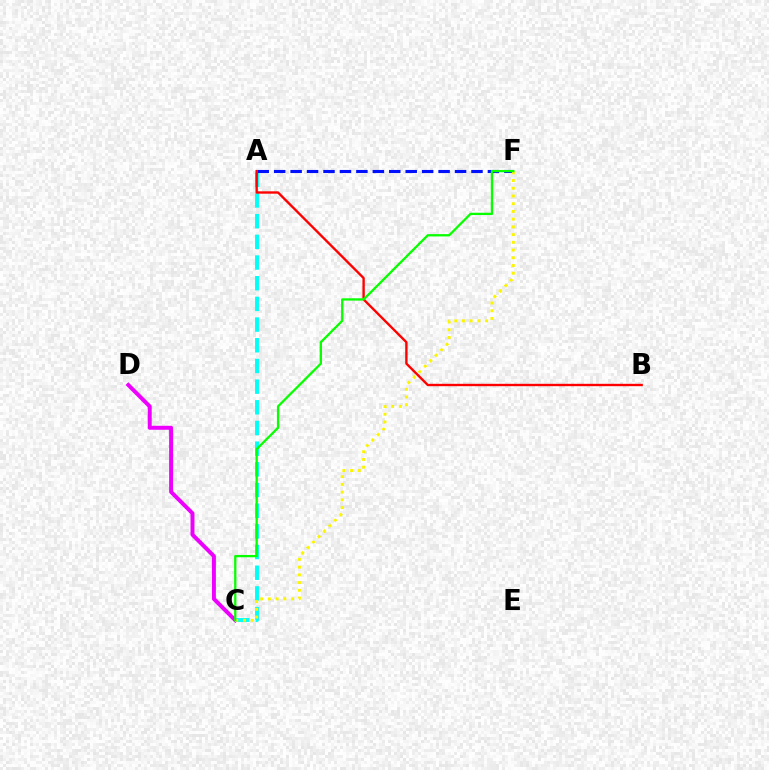{('C', 'D'): [{'color': '#ee00ff', 'line_style': 'solid', 'thickness': 2.86}], ('A', 'C'): [{'color': '#00fff6', 'line_style': 'dashed', 'thickness': 2.81}], ('A', 'F'): [{'color': '#0010ff', 'line_style': 'dashed', 'thickness': 2.23}], ('C', 'F'): [{'color': '#fcf500', 'line_style': 'dotted', 'thickness': 2.1}, {'color': '#08ff00', 'line_style': 'solid', 'thickness': 1.65}], ('A', 'B'): [{'color': '#ff0000', 'line_style': 'solid', 'thickness': 1.7}]}